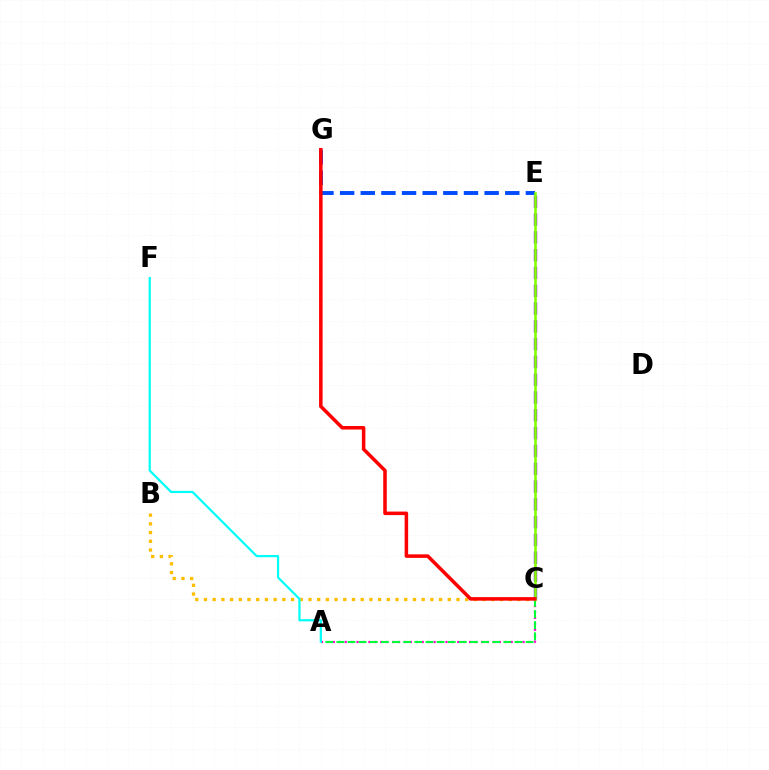{('A', 'C'): [{'color': '#ff00cf', 'line_style': 'dotted', 'thickness': 1.61}, {'color': '#00ff39', 'line_style': 'dashed', 'thickness': 1.51}], ('B', 'C'): [{'color': '#ffbd00', 'line_style': 'dotted', 'thickness': 2.37}], ('A', 'F'): [{'color': '#00fff6', 'line_style': 'solid', 'thickness': 1.6}], ('C', 'E'): [{'color': '#7200ff', 'line_style': 'dashed', 'thickness': 2.42}, {'color': '#84ff00', 'line_style': 'solid', 'thickness': 1.89}], ('E', 'G'): [{'color': '#004bff', 'line_style': 'dashed', 'thickness': 2.8}], ('C', 'G'): [{'color': '#ff0000', 'line_style': 'solid', 'thickness': 2.54}]}